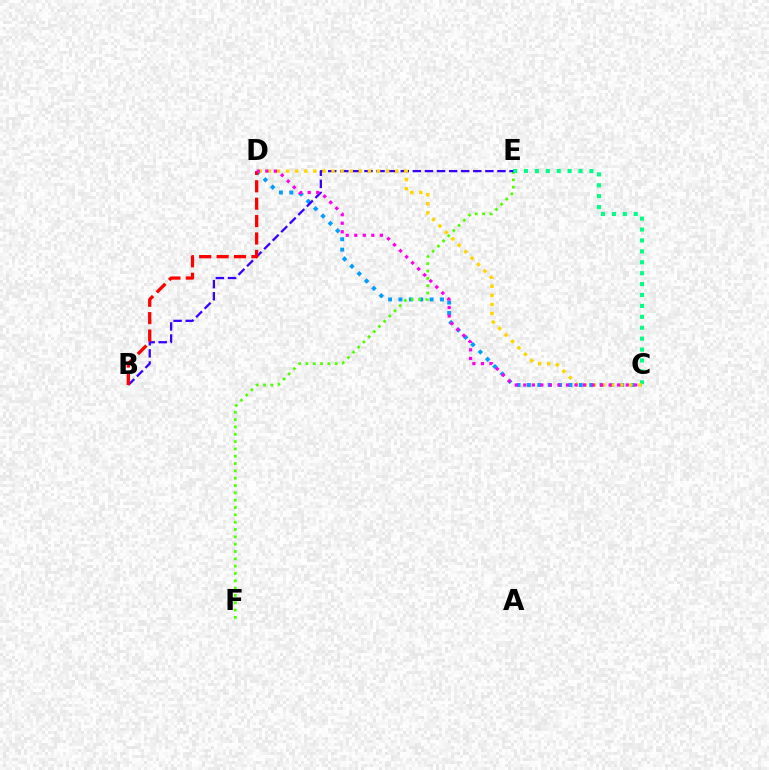{('C', 'D'): [{'color': '#009eff', 'line_style': 'dotted', 'thickness': 2.82}, {'color': '#ffd500', 'line_style': 'dotted', 'thickness': 2.47}, {'color': '#ff00ed', 'line_style': 'dotted', 'thickness': 2.32}], ('E', 'F'): [{'color': '#4fff00', 'line_style': 'dotted', 'thickness': 1.99}], ('C', 'E'): [{'color': '#00ff86', 'line_style': 'dotted', 'thickness': 2.96}], ('B', 'E'): [{'color': '#3700ff', 'line_style': 'dashed', 'thickness': 1.64}], ('B', 'D'): [{'color': '#ff0000', 'line_style': 'dashed', 'thickness': 2.36}]}